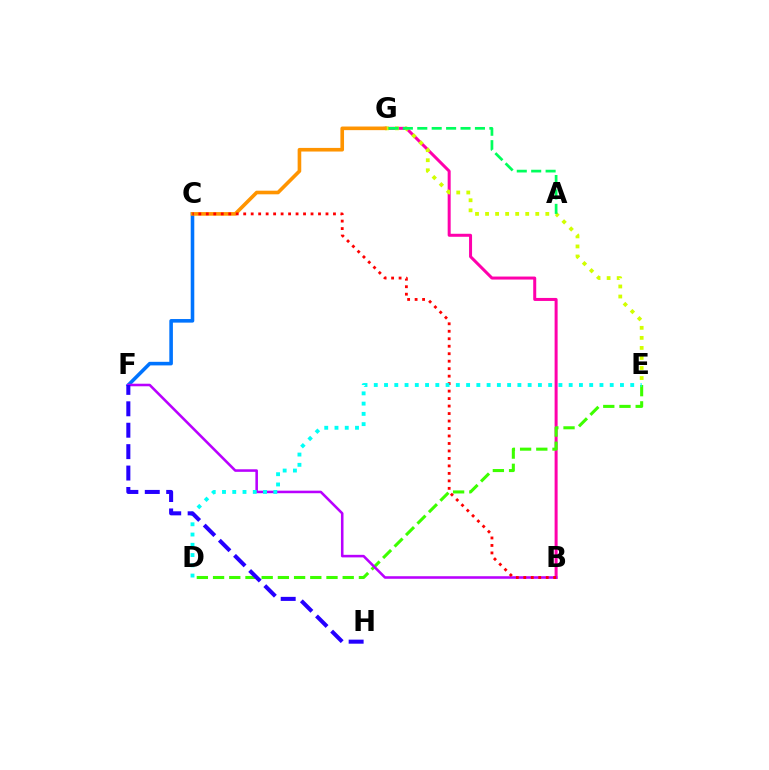{('B', 'G'): [{'color': '#ff00ac', 'line_style': 'solid', 'thickness': 2.17}], ('E', 'G'): [{'color': '#d1ff00', 'line_style': 'dotted', 'thickness': 2.73}], ('D', 'E'): [{'color': '#3dff00', 'line_style': 'dashed', 'thickness': 2.2}, {'color': '#00fff6', 'line_style': 'dotted', 'thickness': 2.79}], ('C', 'F'): [{'color': '#0074ff', 'line_style': 'solid', 'thickness': 2.58}], ('B', 'F'): [{'color': '#b900ff', 'line_style': 'solid', 'thickness': 1.84}], ('A', 'G'): [{'color': '#00ff5c', 'line_style': 'dashed', 'thickness': 1.96}], ('C', 'G'): [{'color': '#ff9400', 'line_style': 'solid', 'thickness': 2.61}], ('B', 'C'): [{'color': '#ff0000', 'line_style': 'dotted', 'thickness': 2.03}], ('F', 'H'): [{'color': '#2500ff', 'line_style': 'dashed', 'thickness': 2.91}]}